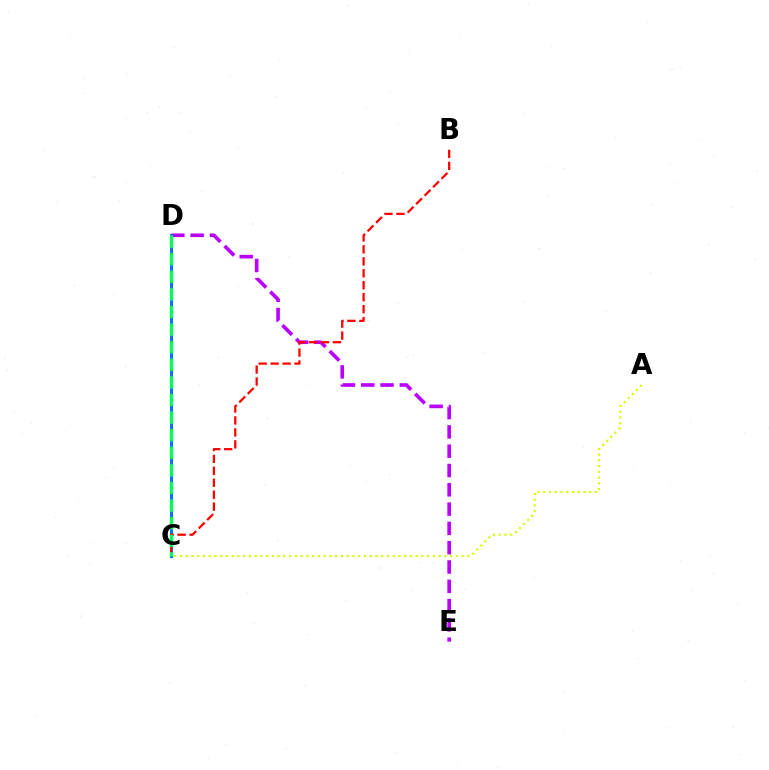{('D', 'E'): [{'color': '#b900ff', 'line_style': 'dashed', 'thickness': 2.62}], ('A', 'C'): [{'color': '#d1ff00', 'line_style': 'dotted', 'thickness': 1.56}], ('C', 'D'): [{'color': '#0074ff', 'line_style': 'solid', 'thickness': 2.16}, {'color': '#00ff5c', 'line_style': 'dashed', 'thickness': 2.39}], ('B', 'C'): [{'color': '#ff0000', 'line_style': 'dashed', 'thickness': 1.62}]}